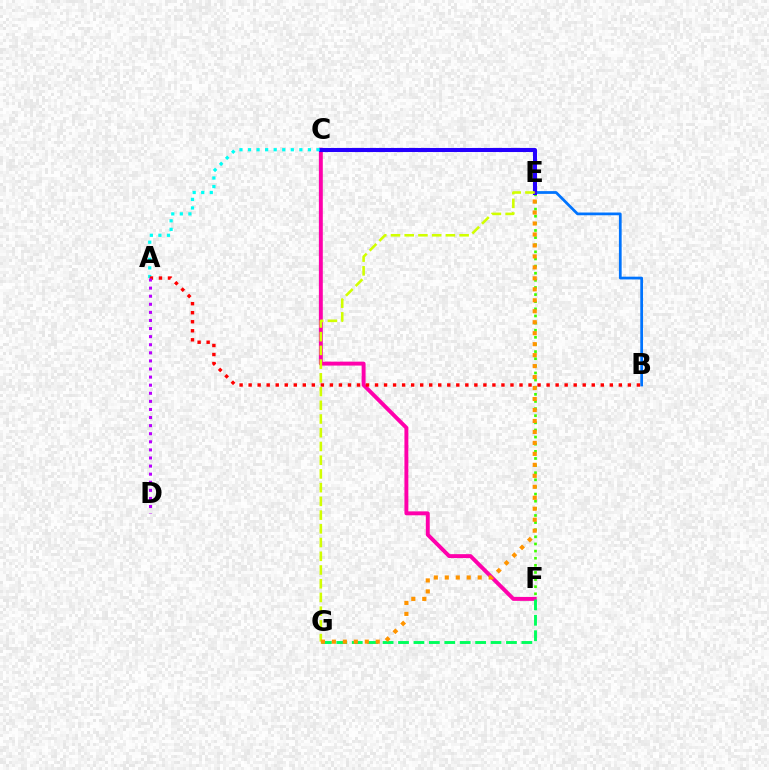{('B', 'E'): [{'color': '#0074ff', 'line_style': 'solid', 'thickness': 1.98}], ('E', 'F'): [{'color': '#3dff00', 'line_style': 'dotted', 'thickness': 1.94}], ('C', 'F'): [{'color': '#ff00ac', 'line_style': 'solid', 'thickness': 2.83}], ('F', 'G'): [{'color': '#00ff5c', 'line_style': 'dashed', 'thickness': 2.09}], ('C', 'E'): [{'color': '#2500ff', 'line_style': 'solid', 'thickness': 2.93}], ('A', 'C'): [{'color': '#00fff6', 'line_style': 'dotted', 'thickness': 2.33}], ('A', 'B'): [{'color': '#ff0000', 'line_style': 'dotted', 'thickness': 2.45}], ('A', 'D'): [{'color': '#b900ff', 'line_style': 'dotted', 'thickness': 2.2}], ('E', 'G'): [{'color': '#d1ff00', 'line_style': 'dashed', 'thickness': 1.86}, {'color': '#ff9400', 'line_style': 'dotted', 'thickness': 2.98}]}